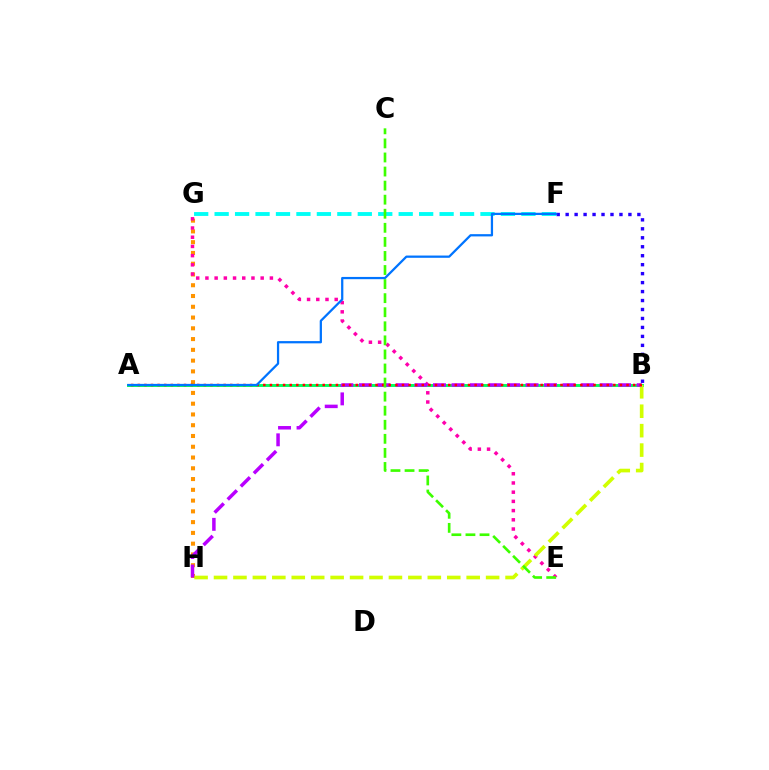{('A', 'B'): [{'color': '#00ff5c', 'line_style': 'solid', 'thickness': 2.11}, {'color': '#ff0000', 'line_style': 'dotted', 'thickness': 1.79}], ('G', 'H'): [{'color': '#ff9400', 'line_style': 'dotted', 'thickness': 2.93}], ('E', 'G'): [{'color': '#ff00ac', 'line_style': 'dotted', 'thickness': 2.5}], ('B', 'H'): [{'color': '#d1ff00', 'line_style': 'dashed', 'thickness': 2.64}, {'color': '#b900ff', 'line_style': 'dashed', 'thickness': 2.52}], ('F', 'G'): [{'color': '#00fff6', 'line_style': 'dashed', 'thickness': 2.78}], ('B', 'F'): [{'color': '#2500ff', 'line_style': 'dotted', 'thickness': 2.44}], ('C', 'E'): [{'color': '#3dff00', 'line_style': 'dashed', 'thickness': 1.91}], ('A', 'F'): [{'color': '#0074ff', 'line_style': 'solid', 'thickness': 1.62}]}